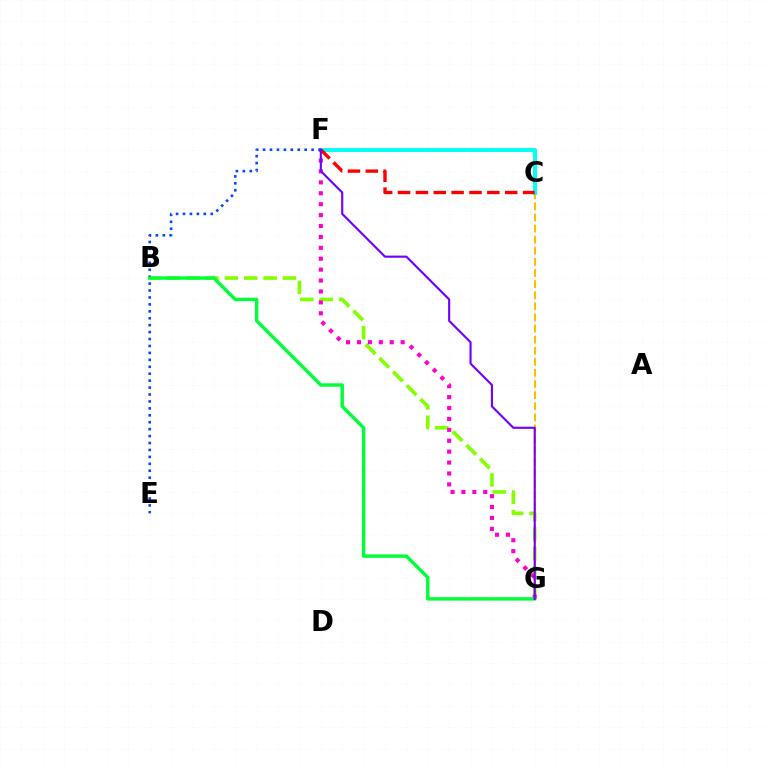{('B', 'G'): [{'color': '#84ff00', 'line_style': 'dashed', 'thickness': 2.63}, {'color': '#00ff39', 'line_style': 'solid', 'thickness': 2.47}], ('C', 'G'): [{'color': '#ffbd00', 'line_style': 'dashed', 'thickness': 1.51}], ('C', 'F'): [{'color': '#00fff6', 'line_style': 'solid', 'thickness': 2.83}, {'color': '#ff0000', 'line_style': 'dashed', 'thickness': 2.43}], ('F', 'G'): [{'color': '#ff00cf', 'line_style': 'dotted', 'thickness': 2.96}, {'color': '#7200ff', 'line_style': 'solid', 'thickness': 1.54}], ('E', 'F'): [{'color': '#004bff', 'line_style': 'dotted', 'thickness': 1.88}]}